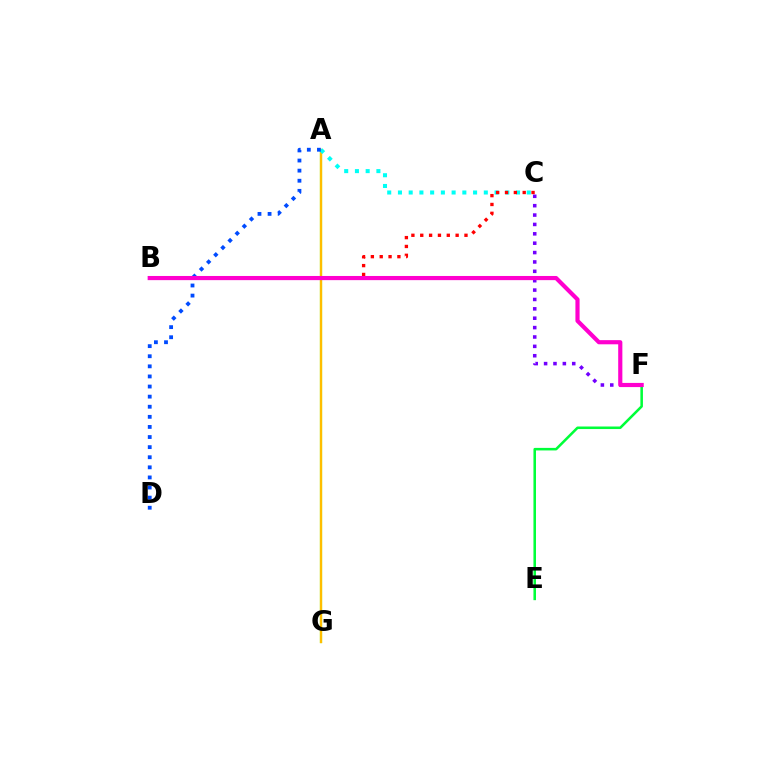{('C', 'F'): [{'color': '#7200ff', 'line_style': 'dotted', 'thickness': 2.55}], ('A', 'G'): [{'color': '#84ff00', 'line_style': 'solid', 'thickness': 1.62}, {'color': '#ffbd00', 'line_style': 'solid', 'thickness': 1.61}], ('A', 'C'): [{'color': '#00fff6', 'line_style': 'dotted', 'thickness': 2.92}], ('A', 'D'): [{'color': '#004bff', 'line_style': 'dotted', 'thickness': 2.74}], ('B', 'C'): [{'color': '#ff0000', 'line_style': 'dotted', 'thickness': 2.4}], ('E', 'F'): [{'color': '#00ff39', 'line_style': 'solid', 'thickness': 1.84}], ('B', 'F'): [{'color': '#ff00cf', 'line_style': 'solid', 'thickness': 3.0}]}